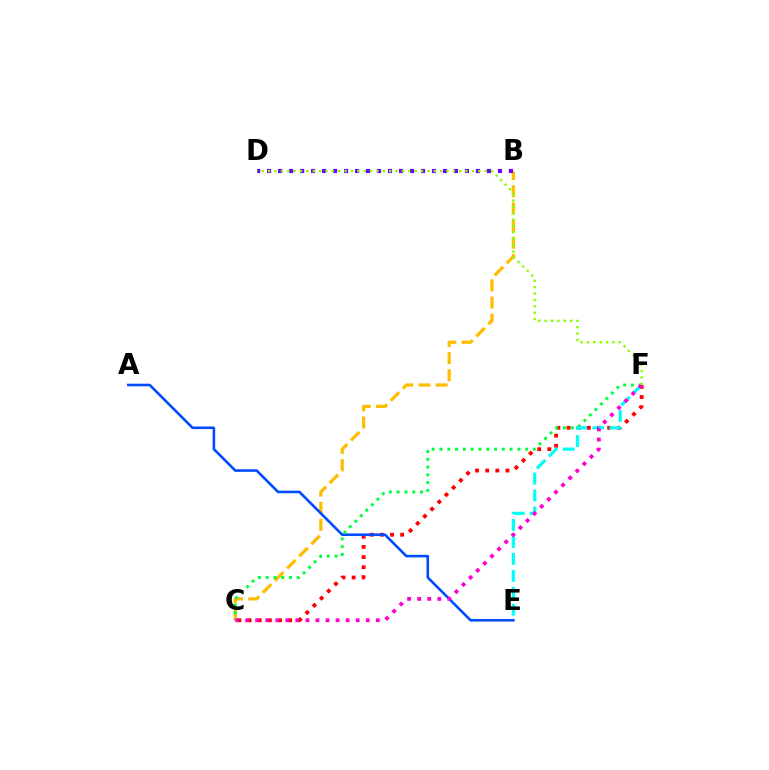{('B', 'C'): [{'color': '#ffbd00', 'line_style': 'dashed', 'thickness': 2.33}], ('C', 'F'): [{'color': '#ff0000', 'line_style': 'dotted', 'thickness': 2.76}, {'color': '#00ff39', 'line_style': 'dotted', 'thickness': 2.12}, {'color': '#ff00cf', 'line_style': 'dotted', 'thickness': 2.73}], ('A', 'E'): [{'color': '#004bff', 'line_style': 'solid', 'thickness': 1.87}], ('B', 'D'): [{'color': '#7200ff', 'line_style': 'dotted', 'thickness': 2.99}], ('E', 'F'): [{'color': '#00fff6', 'line_style': 'dashed', 'thickness': 2.3}], ('D', 'F'): [{'color': '#84ff00', 'line_style': 'dotted', 'thickness': 1.73}]}